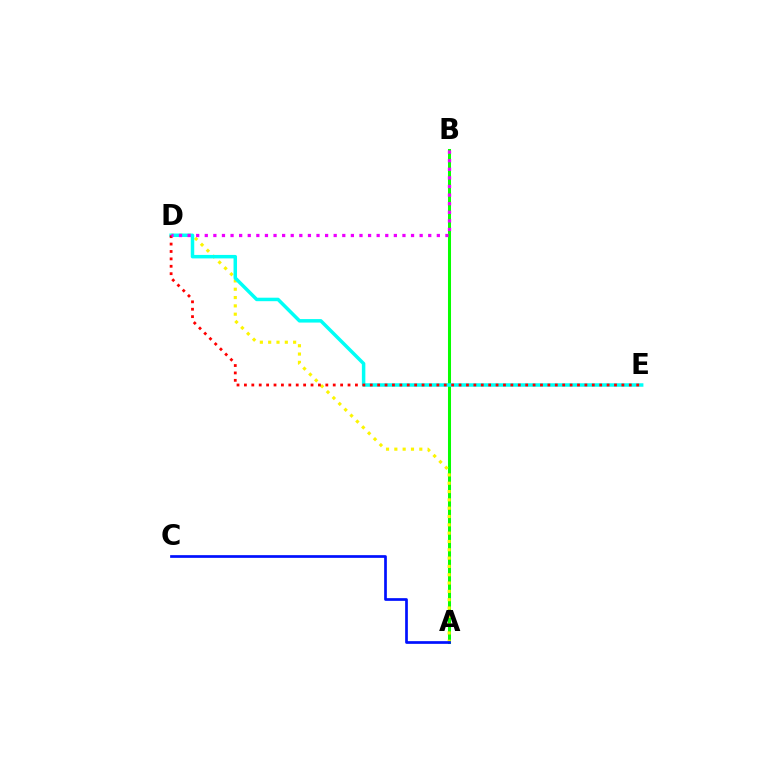{('A', 'B'): [{'color': '#08ff00', 'line_style': 'solid', 'thickness': 2.18}], ('A', 'D'): [{'color': '#fcf500', 'line_style': 'dotted', 'thickness': 2.26}], ('D', 'E'): [{'color': '#00fff6', 'line_style': 'solid', 'thickness': 2.51}, {'color': '#ff0000', 'line_style': 'dotted', 'thickness': 2.01}], ('A', 'C'): [{'color': '#0010ff', 'line_style': 'solid', 'thickness': 1.94}], ('B', 'D'): [{'color': '#ee00ff', 'line_style': 'dotted', 'thickness': 2.34}]}